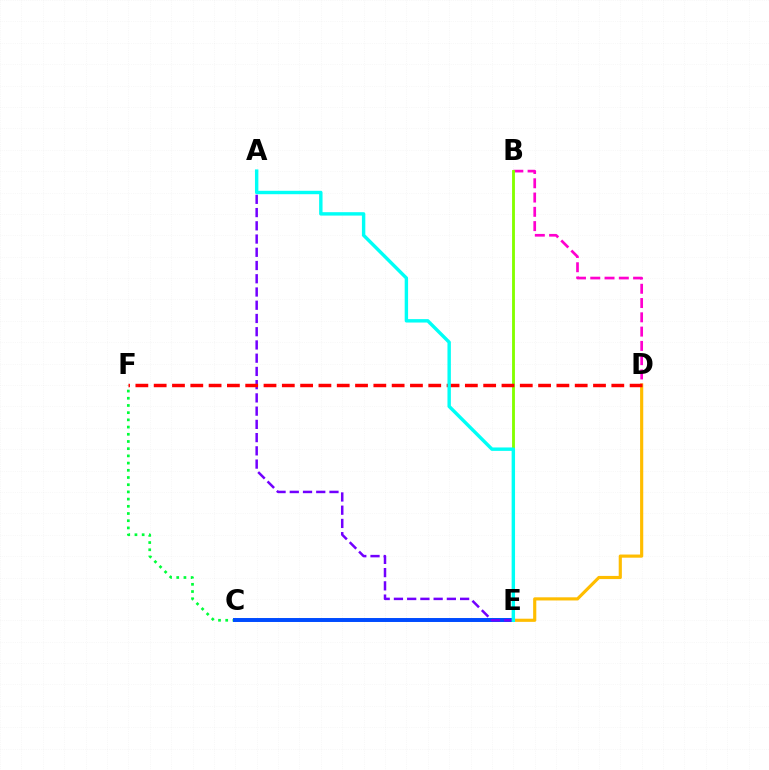{('B', 'D'): [{'color': '#ff00cf', 'line_style': 'dashed', 'thickness': 1.94}], ('B', 'E'): [{'color': '#84ff00', 'line_style': 'solid', 'thickness': 2.06}], ('C', 'F'): [{'color': '#00ff39', 'line_style': 'dotted', 'thickness': 1.96}], ('D', 'E'): [{'color': '#ffbd00', 'line_style': 'solid', 'thickness': 2.27}], ('C', 'E'): [{'color': '#004bff', 'line_style': 'solid', 'thickness': 2.85}], ('A', 'E'): [{'color': '#7200ff', 'line_style': 'dashed', 'thickness': 1.8}, {'color': '#00fff6', 'line_style': 'solid', 'thickness': 2.46}], ('D', 'F'): [{'color': '#ff0000', 'line_style': 'dashed', 'thickness': 2.49}]}